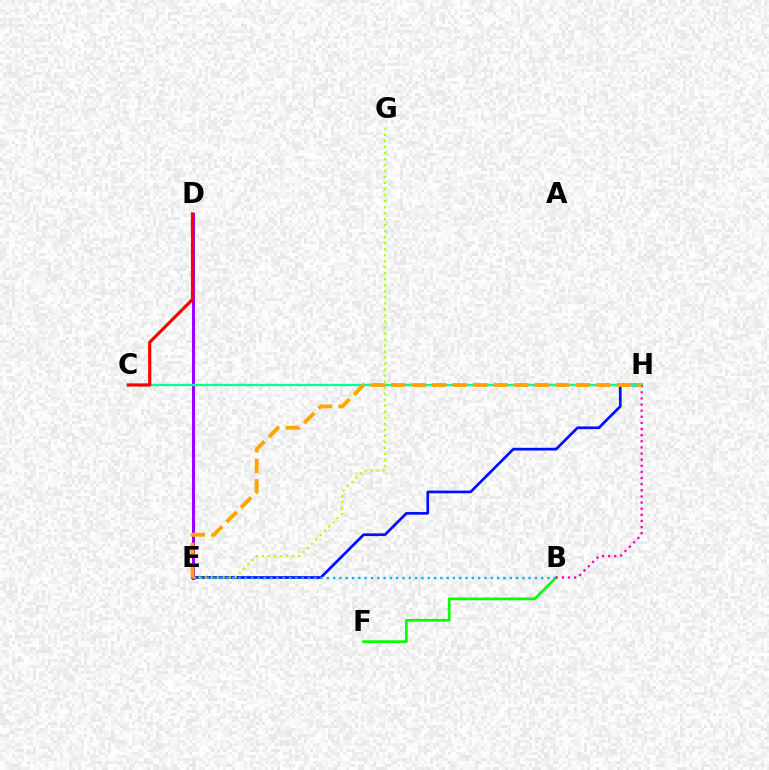{('E', 'H'): [{'color': '#0010ff', 'line_style': 'solid', 'thickness': 1.95}, {'color': '#ffa500', 'line_style': 'dashed', 'thickness': 2.79}], ('B', 'F'): [{'color': '#08ff00', 'line_style': 'solid', 'thickness': 1.97}], ('B', 'E'): [{'color': '#00b5ff', 'line_style': 'dotted', 'thickness': 1.71}], ('D', 'E'): [{'color': '#9b00ff', 'line_style': 'solid', 'thickness': 2.16}], ('C', 'H'): [{'color': '#00ff9d', 'line_style': 'solid', 'thickness': 1.7}], ('E', 'G'): [{'color': '#b3ff00', 'line_style': 'dotted', 'thickness': 1.64}], ('C', 'D'): [{'color': '#ff0000', 'line_style': 'solid', 'thickness': 2.28}], ('B', 'H'): [{'color': '#ff00bd', 'line_style': 'dotted', 'thickness': 1.66}]}